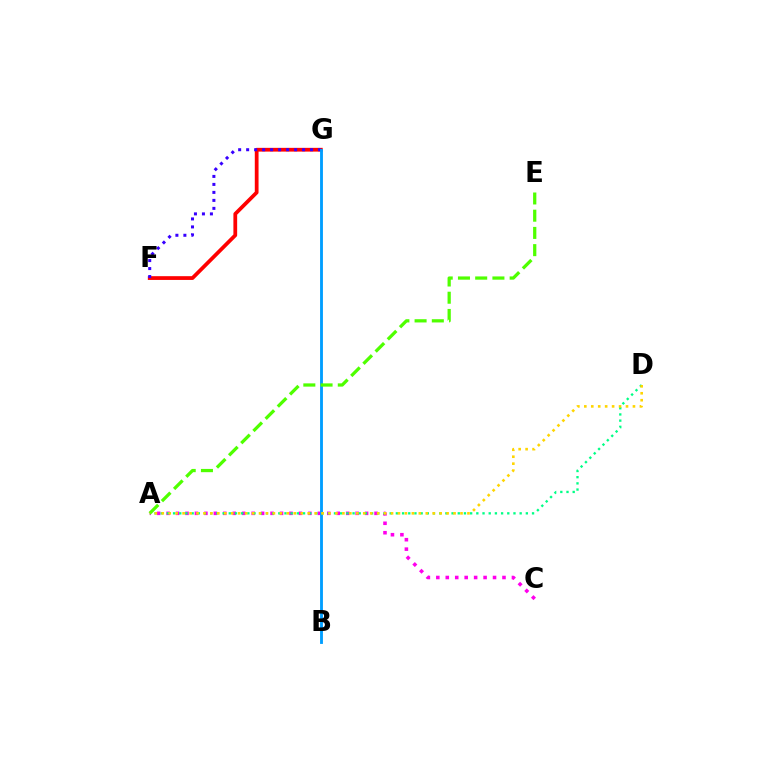{('F', 'G'): [{'color': '#ff0000', 'line_style': 'solid', 'thickness': 2.71}, {'color': '#3700ff', 'line_style': 'dotted', 'thickness': 2.17}], ('A', 'C'): [{'color': '#ff00ed', 'line_style': 'dotted', 'thickness': 2.57}], ('B', 'G'): [{'color': '#009eff', 'line_style': 'solid', 'thickness': 2.05}], ('A', 'D'): [{'color': '#00ff86', 'line_style': 'dotted', 'thickness': 1.68}, {'color': '#ffd500', 'line_style': 'dotted', 'thickness': 1.89}], ('A', 'E'): [{'color': '#4fff00', 'line_style': 'dashed', 'thickness': 2.34}]}